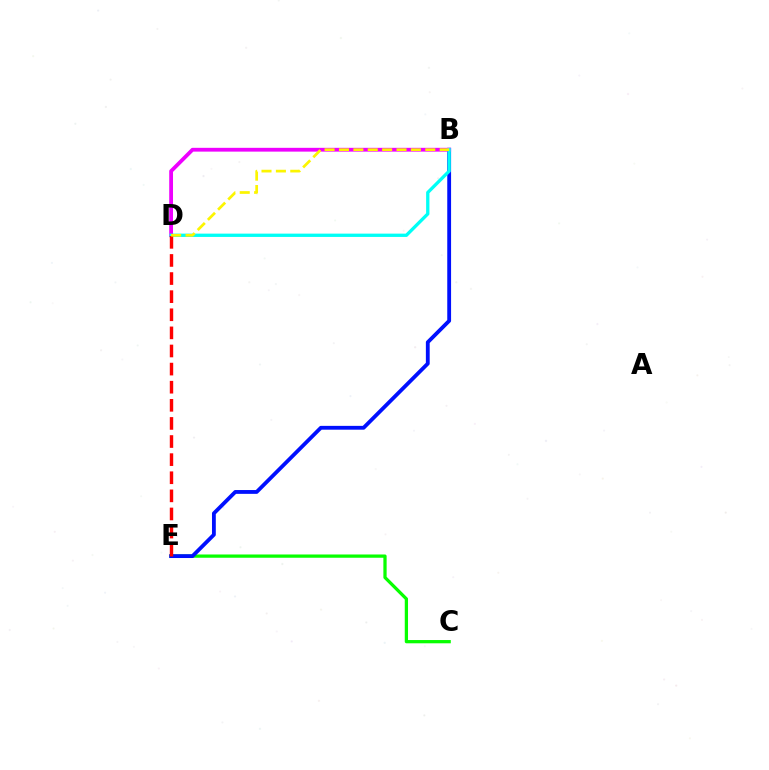{('C', 'E'): [{'color': '#08ff00', 'line_style': 'solid', 'thickness': 2.35}], ('B', 'E'): [{'color': '#0010ff', 'line_style': 'solid', 'thickness': 2.75}], ('B', 'D'): [{'color': '#ee00ff', 'line_style': 'solid', 'thickness': 2.73}, {'color': '#00fff6', 'line_style': 'solid', 'thickness': 2.38}, {'color': '#fcf500', 'line_style': 'dashed', 'thickness': 1.95}], ('D', 'E'): [{'color': '#ff0000', 'line_style': 'dashed', 'thickness': 2.46}]}